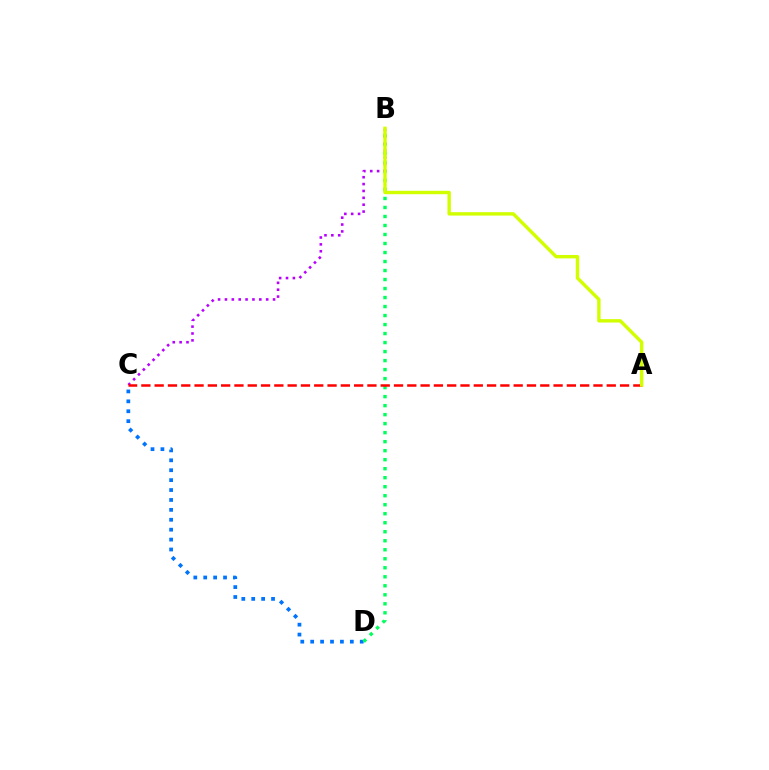{('C', 'D'): [{'color': '#0074ff', 'line_style': 'dotted', 'thickness': 2.69}], ('B', 'D'): [{'color': '#00ff5c', 'line_style': 'dotted', 'thickness': 2.45}], ('B', 'C'): [{'color': '#b900ff', 'line_style': 'dotted', 'thickness': 1.87}], ('A', 'C'): [{'color': '#ff0000', 'line_style': 'dashed', 'thickness': 1.81}], ('A', 'B'): [{'color': '#d1ff00', 'line_style': 'solid', 'thickness': 2.45}]}